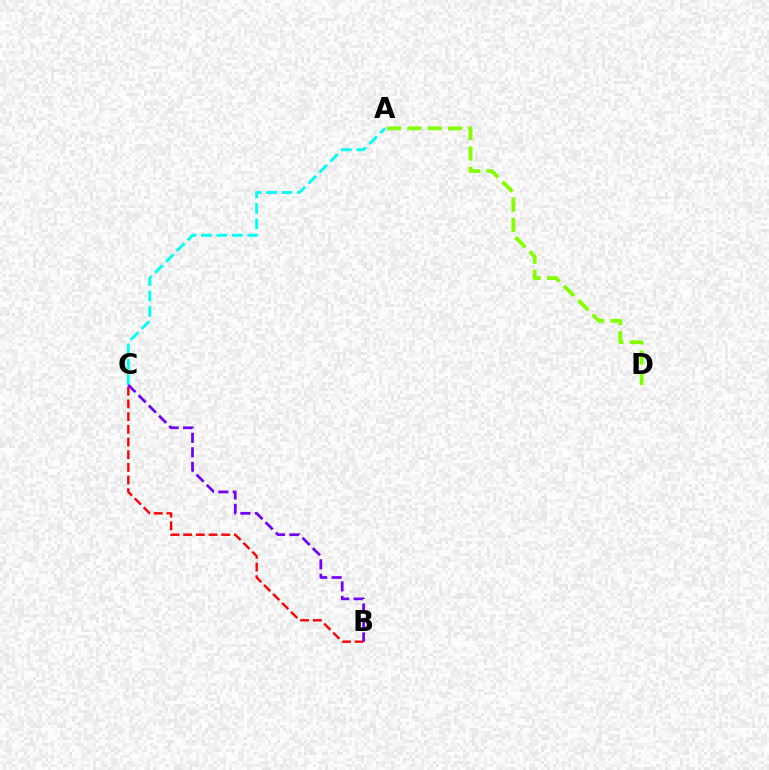{('A', 'C'): [{'color': '#00fff6', 'line_style': 'dashed', 'thickness': 2.09}], ('A', 'D'): [{'color': '#84ff00', 'line_style': 'dashed', 'thickness': 2.76}], ('B', 'C'): [{'color': '#ff0000', 'line_style': 'dashed', 'thickness': 1.72}, {'color': '#7200ff', 'line_style': 'dashed', 'thickness': 1.97}]}